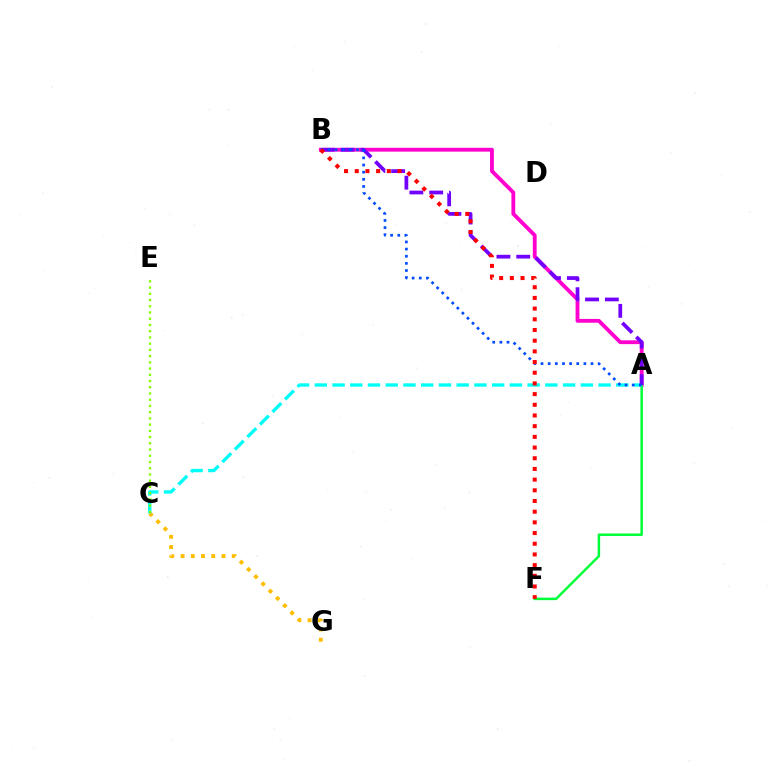{('A', 'B'): [{'color': '#ff00cf', 'line_style': 'solid', 'thickness': 2.76}, {'color': '#7200ff', 'line_style': 'dashed', 'thickness': 2.69}, {'color': '#004bff', 'line_style': 'dotted', 'thickness': 1.94}], ('A', 'F'): [{'color': '#00ff39', 'line_style': 'solid', 'thickness': 1.8}], ('C', 'G'): [{'color': '#ffbd00', 'line_style': 'dotted', 'thickness': 2.78}], ('A', 'C'): [{'color': '#00fff6', 'line_style': 'dashed', 'thickness': 2.41}], ('C', 'E'): [{'color': '#84ff00', 'line_style': 'dotted', 'thickness': 1.69}], ('B', 'F'): [{'color': '#ff0000', 'line_style': 'dotted', 'thickness': 2.9}]}